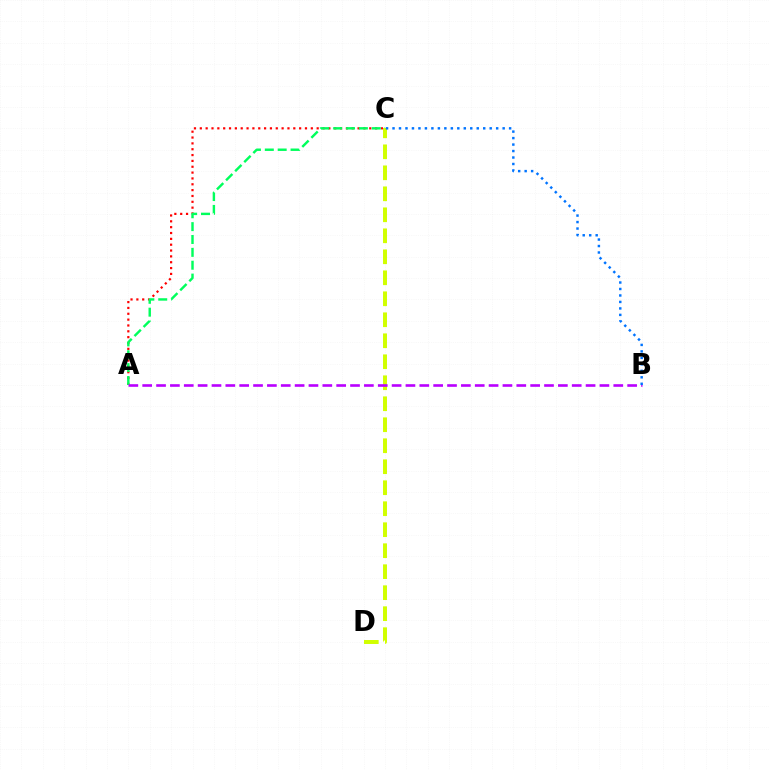{('A', 'C'): [{'color': '#ff0000', 'line_style': 'dotted', 'thickness': 1.59}, {'color': '#00ff5c', 'line_style': 'dashed', 'thickness': 1.75}], ('C', 'D'): [{'color': '#d1ff00', 'line_style': 'dashed', 'thickness': 2.85}], ('A', 'B'): [{'color': '#b900ff', 'line_style': 'dashed', 'thickness': 1.88}], ('B', 'C'): [{'color': '#0074ff', 'line_style': 'dotted', 'thickness': 1.76}]}